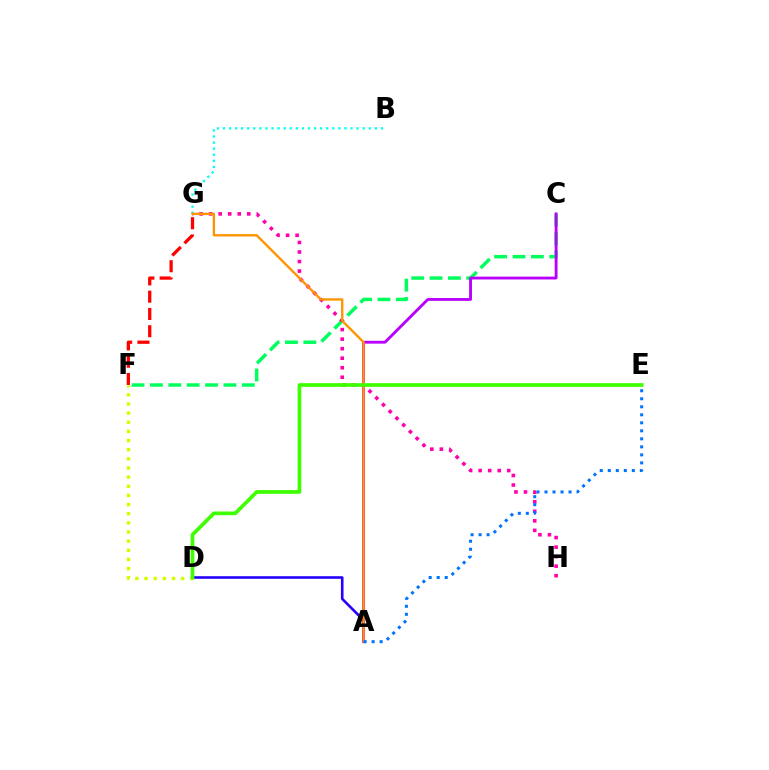{('C', 'F'): [{'color': '#00ff5c', 'line_style': 'dashed', 'thickness': 2.5}], ('G', 'H'): [{'color': '#ff00ac', 'line_style': 'dotted', 'thickness': 2.59}], ('A', 'D'): [{'color': '#2500ff', 'line_style': 'solid', 'thickness': 1.87}], ('D', 'F'): [{'color': '#d1ff00', 'line_style': 'dotted', 'thickness': 2.49}], ('A', 'C'): [{'color': '#b900ff', 'line_style': 'solid', 'thickness': 2.05}], ('B', 'G'): [{'color': '#00fff6', 'line_style': 'dotted', 'thickness': 1.65}], ('A', 'G'): [{'color': '#ff9400', 'line_style': 'solid', 'thickness': 1.69}], ('A', 'E'): [{'color': '#0074ff', 'line_style': 'dotted', 'thickness': 2.18}], ('D', 'E'): [{'color': '#3dff00', 'line_style': 'solid', 'thickness': 2.65}], ('F', 'G'): [{'color': '#ff0000', 'line_style': 'dashed', 'thickness': 2.35}]}